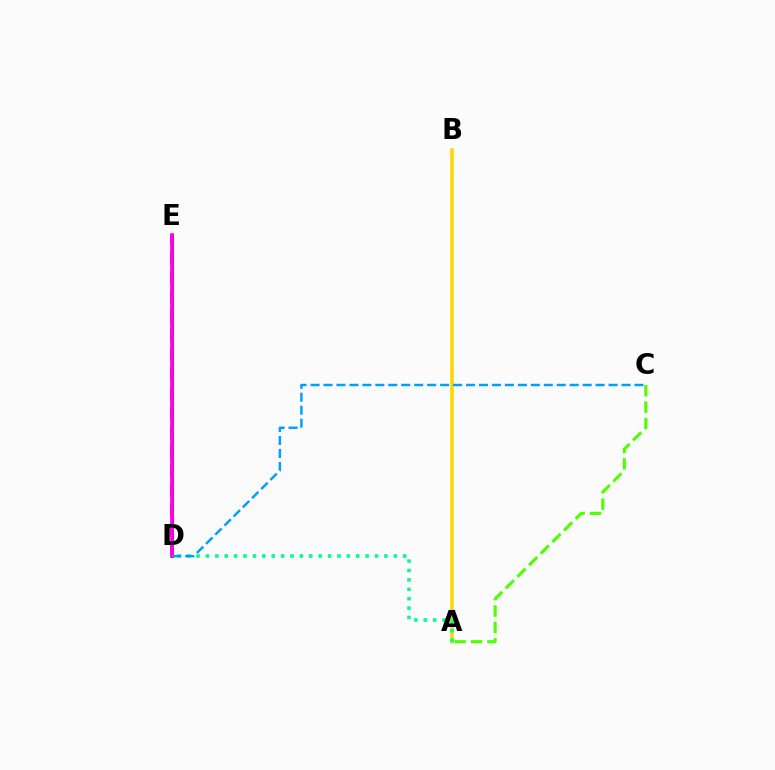{('D', 'E'): [{'color': '#3700ff', 'line_style': 'solid', 'thickness': 2.12}, {'color': '#ff0000', 'line_style': 'dashed', 'thickness': 2.64}, {'color': '#ff00ed', 'line_style': 'solid', 'thickness': 2.63}], ('A', 'B'): [{'color': '#ffd500', 'line_style': 'solid', 'thickness': 2.52}], ('A', 'C'): [{'color': '#4fff00', 'line_style': 'dashed', 'thickness': 2.23}], ('A', 'D'): [{'color': '#00ff86', 'line_style': 'dotted', 'thickness': 2.55}], ('C', 'D'): [{'color': '#009eff', 'line_style': 'dashed', 'thickness': 1.76}]}